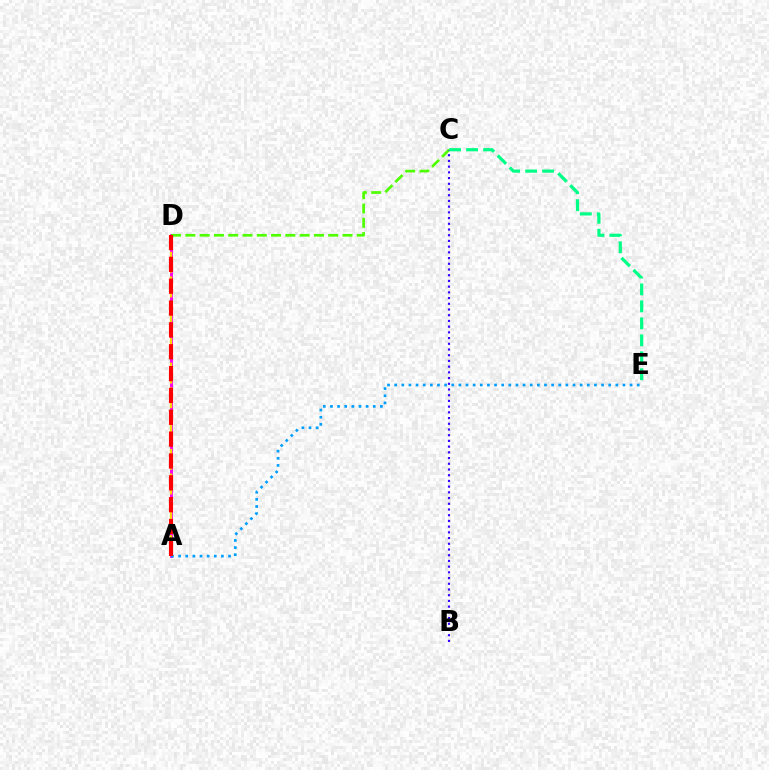{('A', 'D'): [{'color': '#ff00ed', 'line_style': 'solid', 'thickness': 2.1}, {'color': '#ffd500', 'line_style': 'dashed', 'thickness': 1.67}, {'color': '#ff0000', 'line_style': 'dashed', 'thickness': 2.97}], ('C', 'D'): [{'color': '#4fff00', 'line_style': 'dashed', 'thickness': 1.94}], ('A', 'E'): [{'color': '#009eff', 'line_style': 'dotted', 'thickness': 1.94}], ('B', 'C'): [{'color': '#3700ff', 'line_style': 'dotted', 'thickness': 1.55}], ('C', 'E'): [{'color': '#00ff86', 'line_style': 'dashed', 'thickness': 2.31}]}